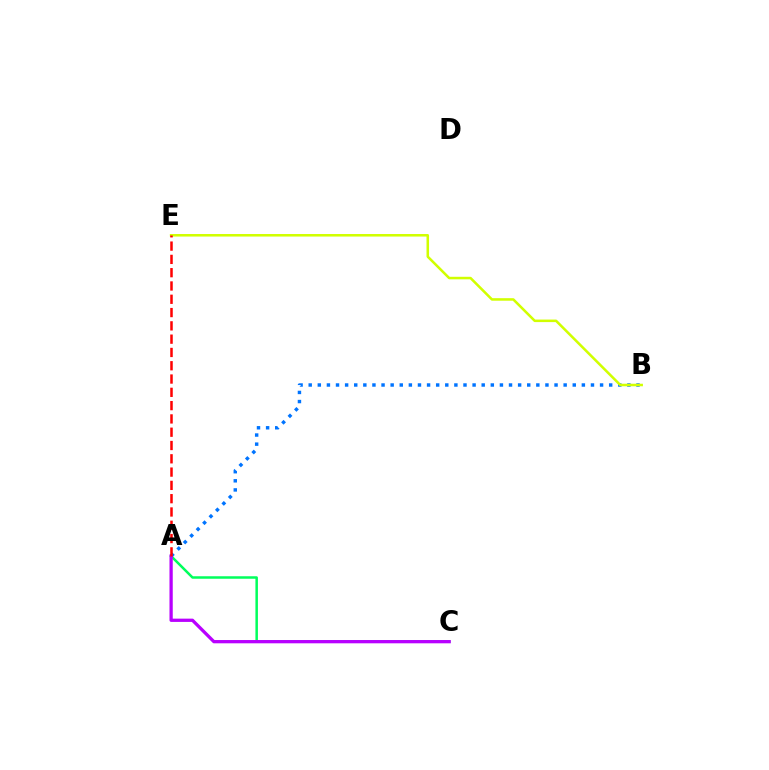{('A', 'C'): [{'color': '#00ff5c', 'line_style': 'solid', 'thickness': 1.8}, {'color': '#b900ff', 'line_style': 'solid', 'thickness': 2.36}], ('A', 'B'): [{'color': '#0074ff', 'line_style': 'dotted', 'thickness': 2.47}], ('B', 'E'): [{'color': '#d1ff00', 'line_style': 'solid', 'thickness': 1.83}], ('A', 'E'): [{'color': '#ff0000', 'line_style': 'dashed', 'thickness': 1.81}]}